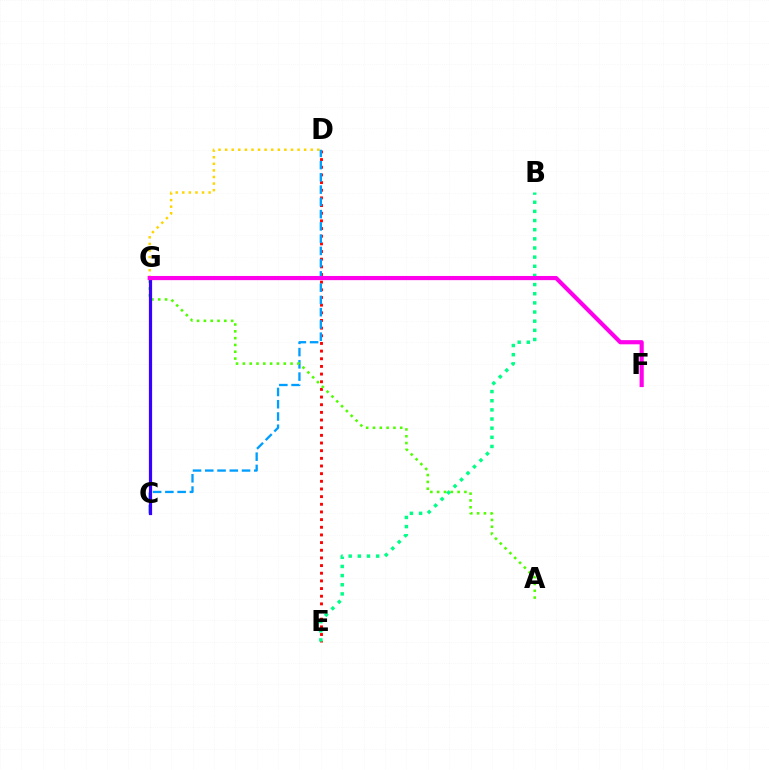{('D', 'G'): [{'color': '#ffd500', 'line_style': 'dotted', 'thickness': 1.79}], ('D', 'E'): [{'color': '#ff0000', 'line_style': 'dotted', 'thickness': 2.08}], ('C', 'D'): [{'color': '#009eff', 'line_style': 'dashed', 'thickness': 1.67}], ('A', 'G'): [{'color': '#4fff00', 'line_style': 'dotted', 'thickness': 1.85}], ('B', 'E'): [{'color': '#00ff86', 'line_style': 'dotted', 'thickness': 2.49}], ('C', 'G'): [{'color': '#3700ff', 'line_style': 'solid', 'thickness': 2.31}], ('F', 'G'): [{'color': '#ff00ed', 'line_style': 'solid', 'thickness': 3.0}]}